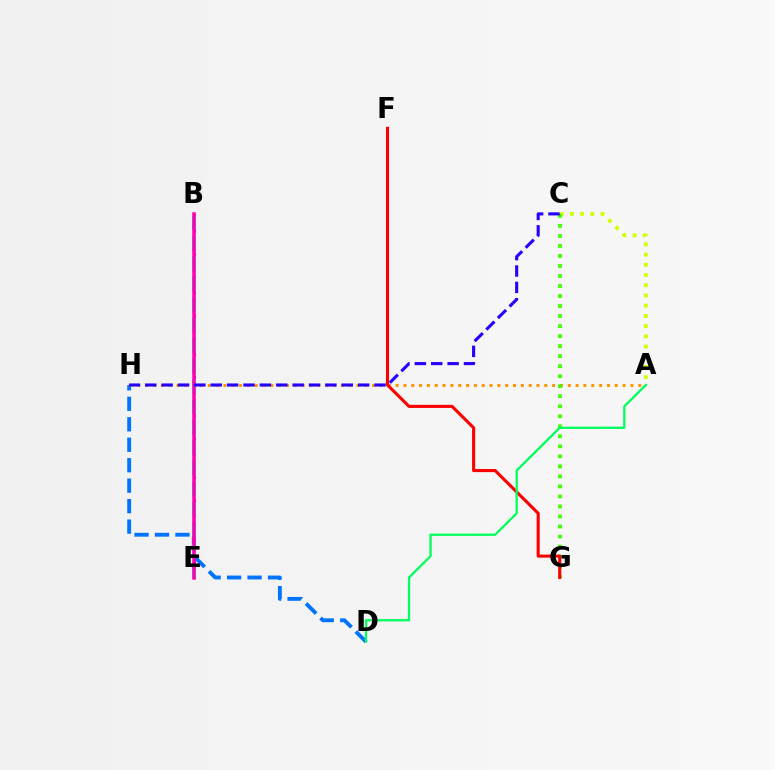{('D', 'H'): [{'color': '#0074ff', 'line_style': 'dashed', 'thickness': 2.78}], ('A', 'H'): [{'color': '#ff9400', 'line_style': 'dotted', 'thickness': 2.13}], ('A', 'C'): [{'color': '#d1ff00', 'line_style': 'dotted', 'thickness': 2.77}], ('C', 'G'): [{'color': '#3dff00', 'line_style': 'dotted', 'thickness': 2.72}], ('F', 'G'): [{'color': '#ff0000', 'line_style': 'solid', 'thickness': 2.23}], ('B', 'E'): [{'color': '#b900ff', 'line_style': 'dotted', 'thickness': 2.09}, {'color': '#00fff6', 'line_style': 'dashed', 'thickness': 2.78}, {'color': '#ff00ac', 'line_style': 'solid', 'thickness': 2.52}], ('A', 'D'): [{'color': '#00ff5c', 'line_style': 'solid', 'thickness': 1.63}], ('C', 'H'): [{'color': '#2500ff', 'line_style': 'dashed', 'thickness': 2.22}]}